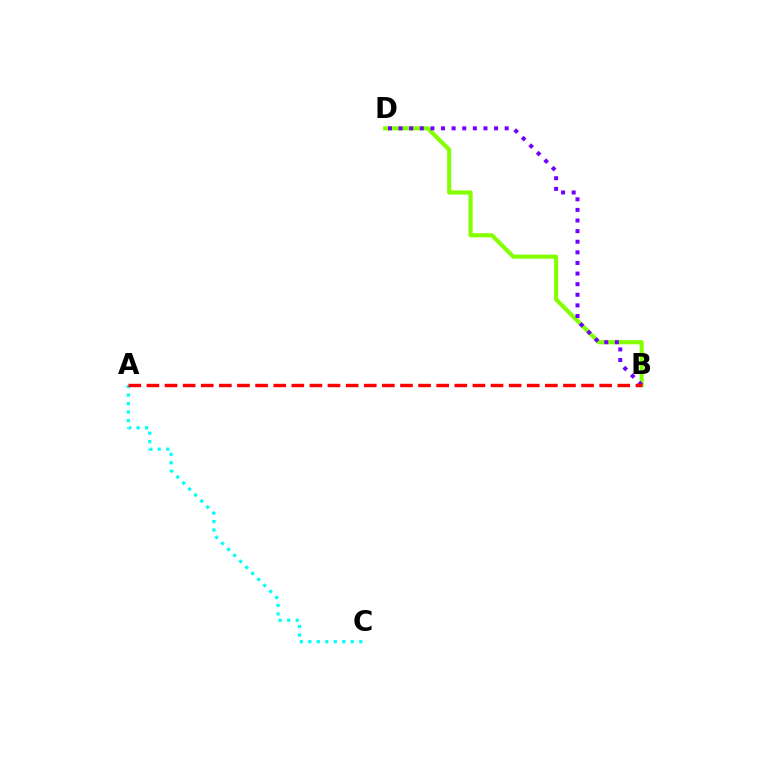{('B', 'D'): [{'color': '#84ff00', 'line_style': 'solid', 'thickness': 2.96}, {'color': '#7200ff', 'line_style': 'dotted', 'thickness': 2.88}], ('A', 'C'): [{'color': '#00fff6', 'line_style': 'dotted', 'thickness': 2.31}], ('A', 'B'): [{'color': '#ff0000', 'line_style': 'dashed', 'thickness': 2.46}]}